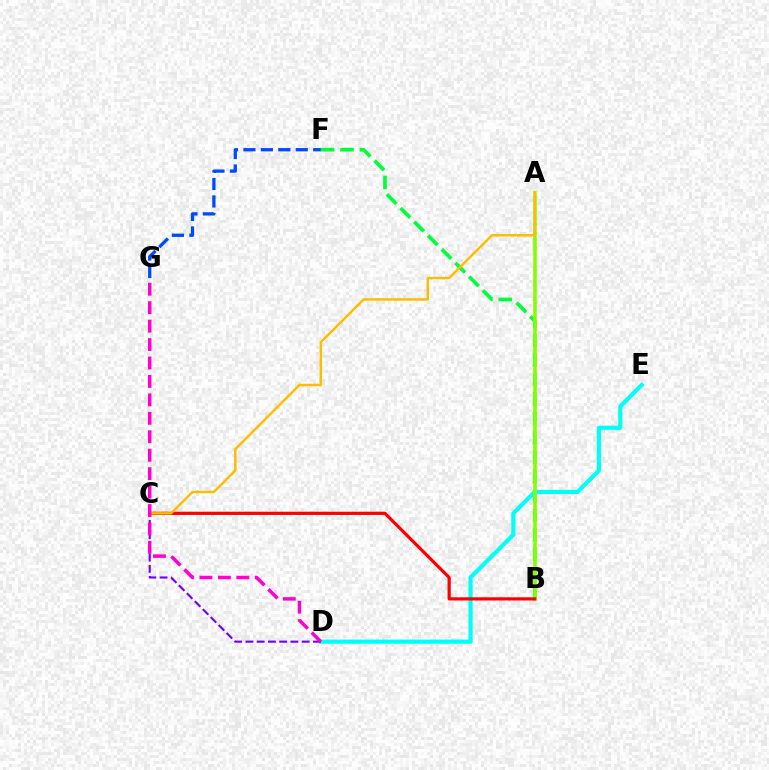{('B', 'F'): [{'color': '#00ff39', 'line_style': 'dashed', 'thickness': 2.64}], ('D', 'E'): [{'color': '#00fff6', 'line_style': 'solid', 'thickness': 2.98}], ('F', 'G'): [{'color': '#004bff', 'line_style': 'dashed', 'thickness': 2.37}], ('C', 'D'): [{'color': '#7200ff', 'line_style': 'dashed', 'thickness': 1.53}], ('A', 'B'): [{'color': '#84ff00', 'line_style': 'solid', 'thickness': 2.55}], ('B', 'C'): [{'color': '#ff0000', 'line_style': 'solid', 'thickness': 2.31}], ('A', 'C'): [{'color': '#ffbd00', 'line_style': 'solid', 'thickness': 1.76}], ('D', 'G'): [{'color': '#ff00cf', 'line_style': 'dashed', 'thickness': 2.51}]}